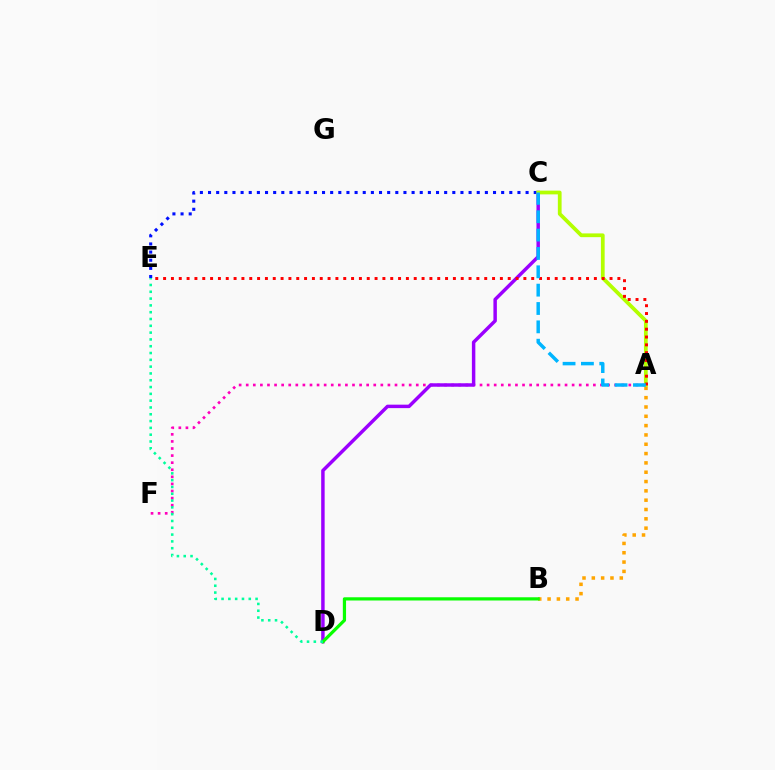{('A', 'F'): [{'color': '#ff00bd', 'line_style': 'dotted', 'thickness': 1.92}], ('C', 'D'): [{'color': '#9b00ff', 'line_style': 'solid', 'thickness': 2.49}], ('A', 'B'): [{'color': '#ffa500', 'line_style': 'dotted', 'thickness': 2.53}], ('B', 'D'): [{'color': '#08ff00', 'line_style': 'solid', 'thickness': 2.32}], ('C', 'E'): [{'color': '#0010ff', 'line_style': 'dotted', 'thickness': 2.21}], ('A', 'C'): [{'color': '#b3ff00', 'line_style': 'solid', 'thickness': 2.7}, {'color': '#00b5ff', 'line_style': 'dashed', 'thickness': 2.49}], ('A', 'E'): [{'color': '#ff0000', 'line_style': 'dotted', 'thickness': 2.13}], ('D', 'E'): [{'color': '#00ff9d', 'line_style': 'dotted', 'thickness': 1.85}]}